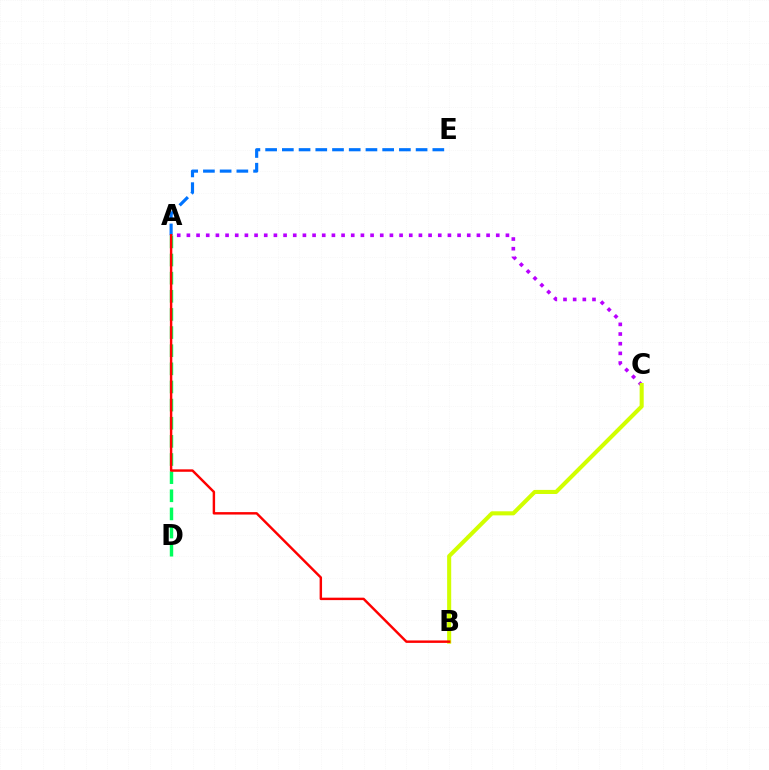{('A', 'C'): [{'color': '#b900ff', 'line_style': 'dotted', 'thickness': 2.63}], ('A', 'D'): [{'color': '#00ff5c', 'line_style': 'dashed', 'thickness': 2.46}], ('A', 'E'): [{'color': '#0074ff', 'line_style': 'dashed', 'thickness': 2.27}], ('B', 'C'): [{'color': '#d1ff00', 'line_style': 'solid', 'thickness': 2.94}], ('A', 'B'): [{'color': '#ff0000', 'line_style': 'solid', 'thickness': 1.75}]}